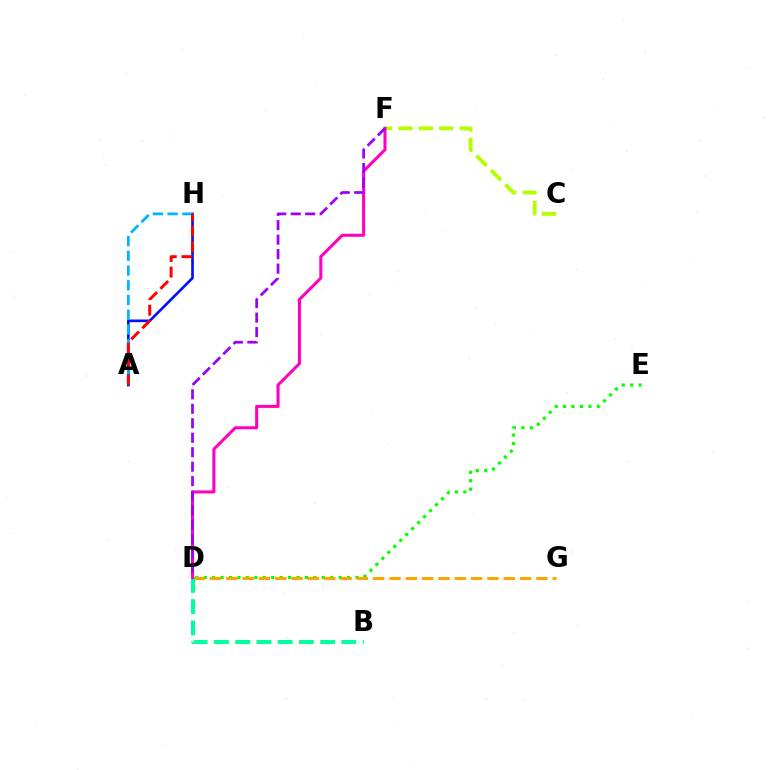{('D', 'E'): [{'color': '#08ff00', 'line_style': 'dotted', 'thickness': 2.29}], ('C', 'F'): [{'color': '#b3ff00', 'line_style': 'dashed', 'thickness': 2.77}], ('D', 'G'): [{'color': '#ffa500', 'line_style': 'dashed', 'thickness': 2.22}], ('B', 'D'): [{'color': '#00ff9d', 'line_style': 'dashed', 'thickness': 2.89}], ('A', 'H'): [{'color': '#0010ff', 'line_style': 'solid', 'thickness': 1.92}, {'color': '#00b5ff', 'line_style': 'dashed', 'thickness': 2.0}, {'color': '#ff0000', 'line_style': 'dashed', 'thickness': 2.13}], ('D', 'F'): [{'color': '#ff00bd', 'line_style': 'solid', 'thickness': 2.19}, {'color': '#9b00ff', 'line_style': 'dashed', 'thickness': 1.97}]}